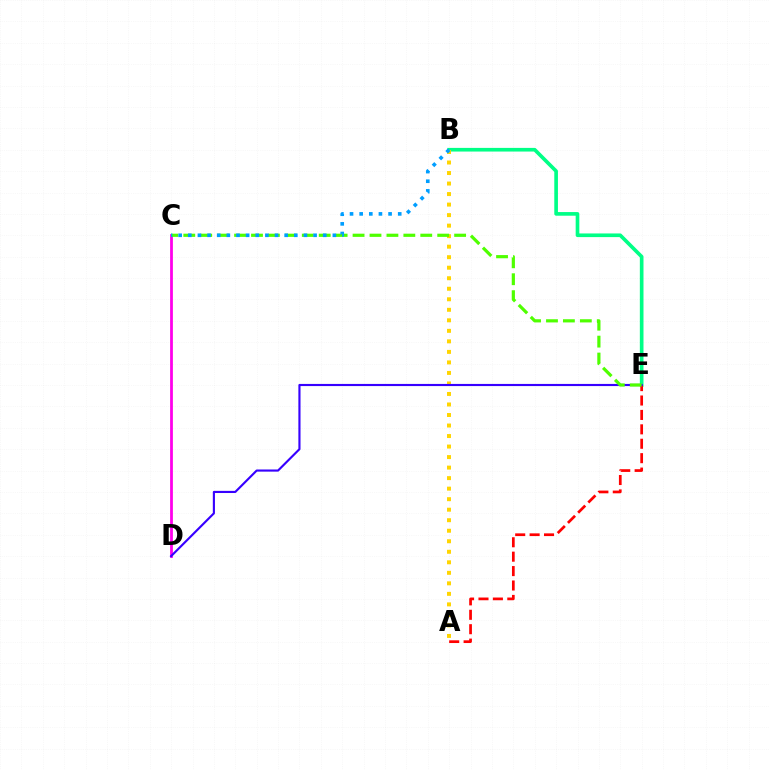{('C', 'D'): [{'color': '#ff00ed', 'line_style': 'solid', 'thickness': 2.0}], ('B', 'E'): [{'color': '#00ff86', 'line_style': 'solid', 'thickness': 2.63}], ('A', 'B'): [{'color': '#ffd500', 'line_style': 'dotted', 'thickness': 2.86}], ('A', 'E'): [{'color': '#ff0000', 'line_style': 'dashed', 'thickness': 1.96}], ('D', 'E'): [{'color': '#3700ff', 'line_style': 'solid', 'thickness': 1.54}], ('C', 'E'): [{'color': '#4fff00', 'line_style': 'dashed', 'thickness': 2.3}], ('B', 'C'): [{'color': '#009eff', 'line_style': 'dotted', 'thickness': 2.62}]}